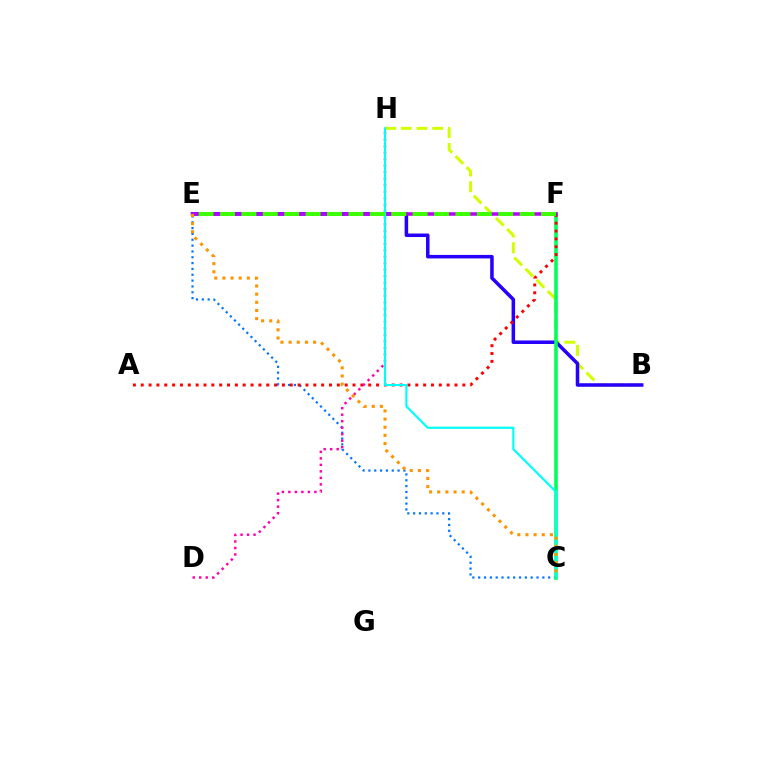{('B', 'H'): [{'color': '#d1ff00', 'line_style': 'dashed', 'thickness': 2.14}], ('C', 'E'): [{'color': '#0074ff', 'line_style': 'dotted', 'thickness': 1.58}, {'color': '#ff9400', 'line_style': 'dotted', 'thickness': 2.21}], ('B', 'E'): [{'color': '#2500ff', 'line_style': 'solid', 'thickness': 2.54}], ('C', 'F'): [{'color': '#00ff5c', 'line_style': 'solid', 'thickness': 2.59}], ('A', 'F'): [{'color': '#ff0000', 'line_style': 'dotted', 'thickness': 2.13}], ('E', 'F'): [{'color': '#b900ff', 'line_style': 'solid', 'thickness': 2.54}, {'color': '#3dff00', 'line_style': 'dashed', 'thickness': 2.91}], ('D', 'H'): [{'color': '#ff00ac', 'line_style': 'dotted', 'thickness': 1.77}], ('C', 'H'): [{'color': '#00fff6', 'line_style': 'solid', 'thickness': 1.56}]}